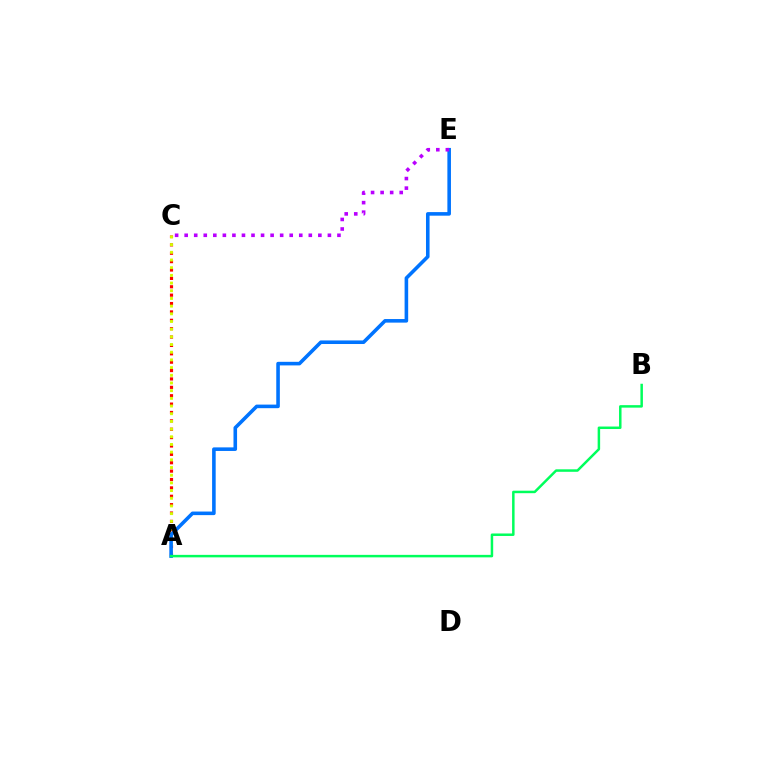{('A', 'C'): [{'color': '#ff0000', 'line_style': 'dotted', 'thickness': 2.28}, {'color': '#d1ff00', 'line_style': 'dotted', 'thickness': 2.09}], ('A', 'E'): [{'color': '#0074ff', 'line_style': 'solid', 'thickness': 2.58}], ('C', 'E'): [{'color': '#b900ff', 'line_style': 'dotted', 'thickness': 2.59}], ('A', 'B'): [{'color': '#00ff5c', 'line_style': 'solid', 'thickness': 1.79}]}